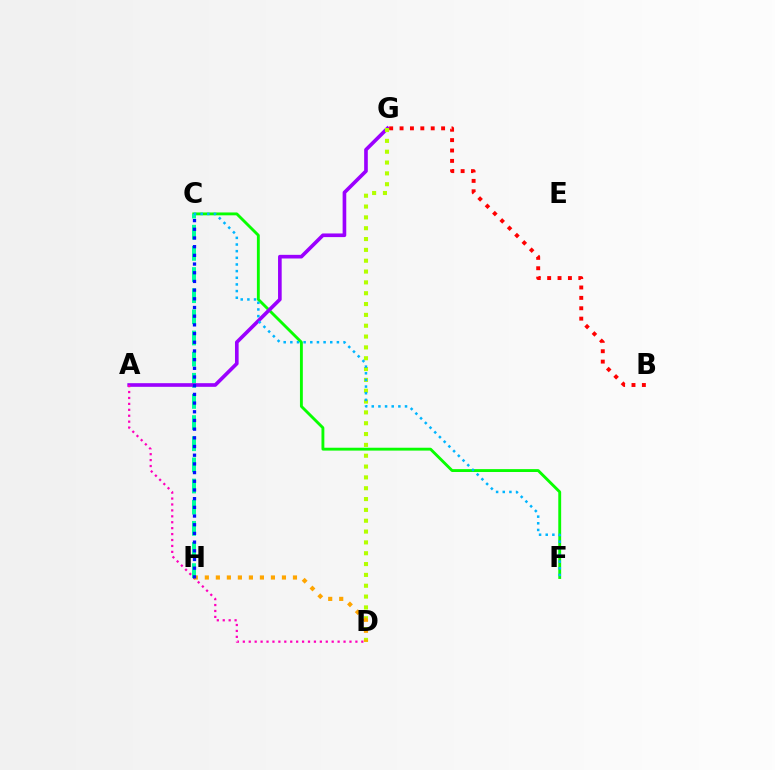{('C', 'F'): [{'color': '#08ff00', 'line_style': 'solid', 'thickness': 2.07}, {'color': '#00b5ff', 'line_style': 'dotted', 'thickness': 1.81}], ('C', 'H'): [{'color': '#00ff9d', 'line_style': 'dashed', 'thickness': 2.87}, {'color': '#0010ff', 'line_style': 'dotted', 'thickness': 2.36}], ('A', 'G'): [{'color': '#9b00ff', 'line_style': 'solid', 'thickness': 2.62}], ('A', 'D'): [{'color': '#ff00bd', 'line_style': 'dotted', 'thickness': 1.61}], ('D', 'G'): [{'color': '#b3ff00', 'line_style': 'dotted', 'thickness': 2.94}], ('D', 'H'): [{'color': '#ffa500', 'line_style': 'dotted', 'thickness': 2.99}], ('B', 'G'): [{'color': '#ff0000', 'line_style': 'dotted', 'thickness': 2.82}]}